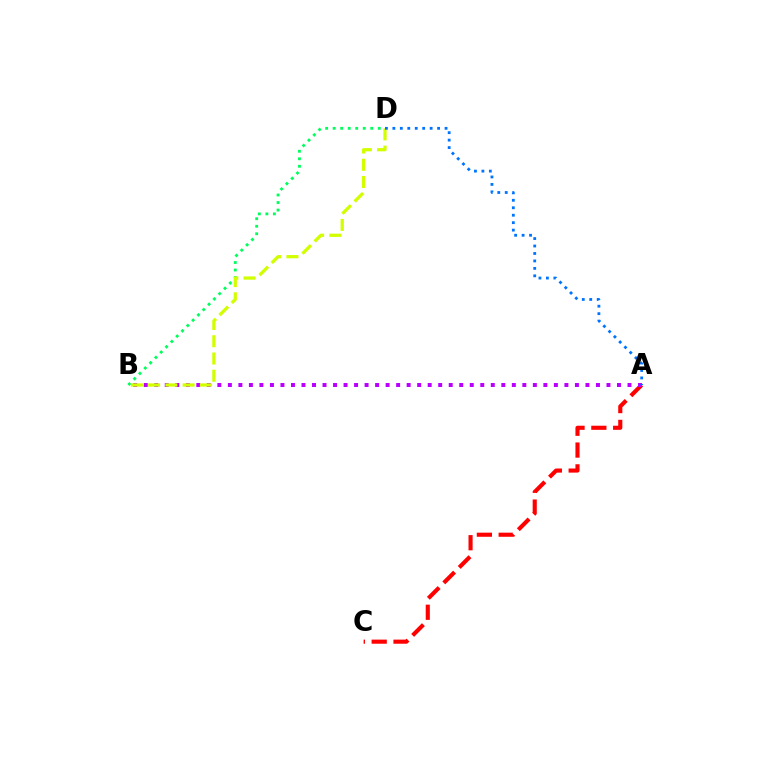{('B', 'D'): [{'color': '#00ff5c', 'line_style': 'dotted', 'thickness': 2.04}, {'color': '#d1ff00', 'line_style': 'dashed', 'thickness': 2.34}], ('A', 'C'): [{'color': '#ff0000', 'line_style': 'dashed', 'thickness': 2.96}], ('A', 'B'): [{'color': '#b900ff', 'line_style': 'dotted', 'thickness': 2.86}], ('A', 'D'): [{'color': '#0074ff', 'line_style': 'dotted', 'thickness': 2.03}]}